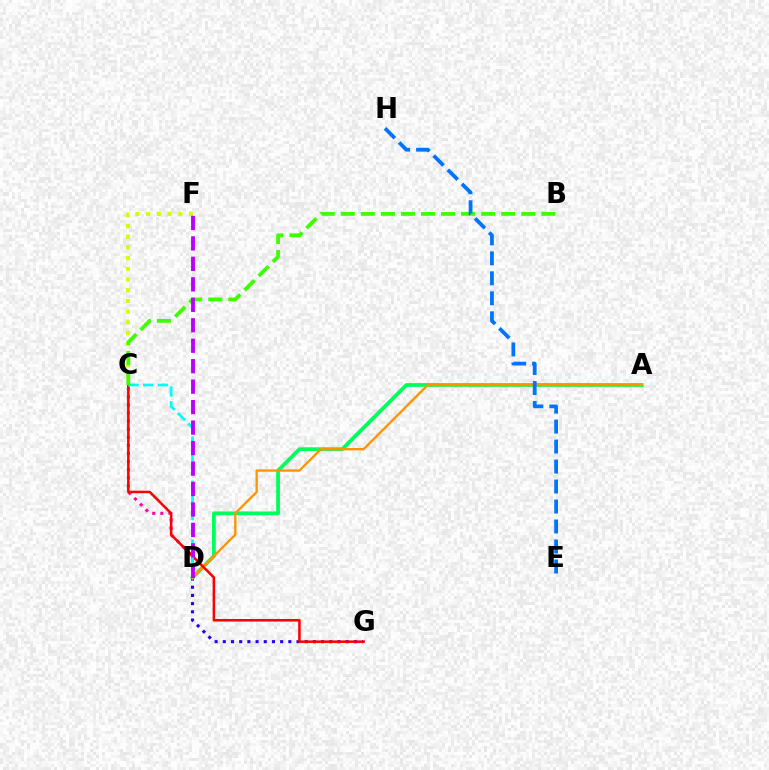{('D', 'G'): [{'color': '#2500ff', 'line_style': 'dotted', 'thickness': 2.23}], ('A', 'D'): [{'color': '#00ff5c', 'line_style': 'solid', 'thickness': 2.71}, {'color': '#ff9400', 'line_style': 'solid', 'thickness': 1.68}], ('C', 'F'): [{'color': '#d1ff00', 'line_style': 'dotted', 'thickness': 2.91}], ('C', 'D'): [{'color': '#ff00ac', 'line_style': 'dotted', 'thickness': 2.2}, {'color': '#00fff6', 'line_style': 'dashed', 'thickness': 2.0}], ('C', 'G'): [{'color': '#ff0000', 'line_style': 'solid', 'thickness': 1.83}], ('B', 'C'): [{'color': '#3dff00', 'line_style': 'dashed', 'thickness': 2.72}], ('E', 'H'): [{'color': '#0074ff', 'line_style': 'dashed', 'thickness': 2.72}], ('D', 'F'): [{'color': '#b900ff', 'line_style': 'dashed', 'thickness': 2.78}]}